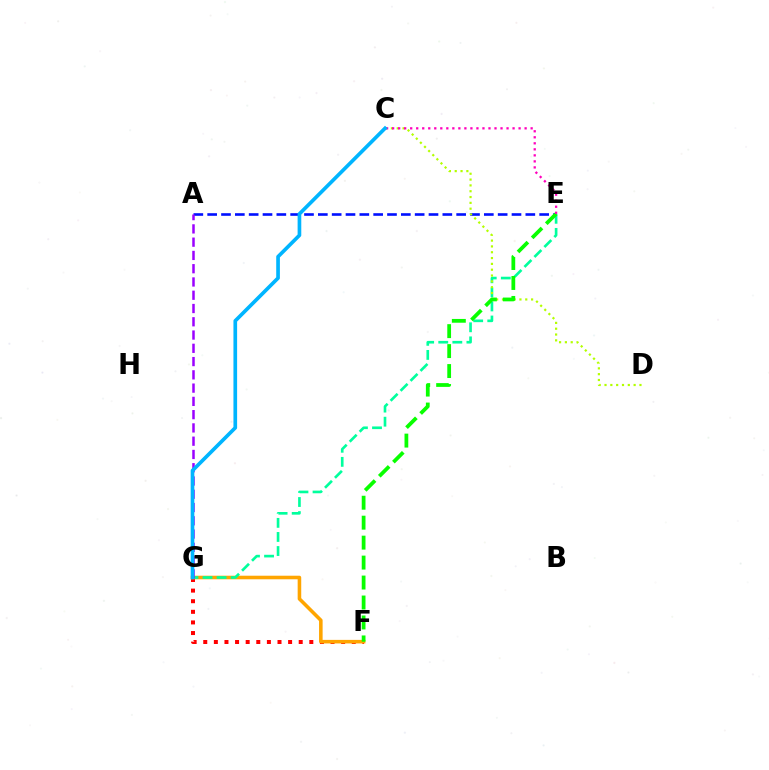{('F', 'G'): [{'color': '#ff0000', 'line_style': 'dotted', 'thickness': 2.88}, {'color': '#ffa500', 'line_style': 'solid', 'thickness': 2.57}], ('A', 'E'): [{'color': '#0010ff', 'line_style': 'dashed', 'thickness': 1.88}], ('E', 'G'): [{'color': '#00ff9d', 'line_style': 'dashed', 'thickness': 1.91}], ('C', 'D'): [{'color': '#b3ff00', 'line_style': 'dotted', 'thickness': 1.58}], ('E', 'F'): [{'color': '#08ff00', 'line_style': 'dashed', 'thickness': 2.71}], ('C', 'E'): [{'color': '#ff00bd', 'line_style': 'dotted', 'thickness': 1.64}], ('A', 'G'): [{'color': '#9b00ff', 'line_style': 'dashed', 'thickness': 1.8}], ('C', 'G'): [{'color': '#00b5ff', 'line_style': 'solid', 'thickness': 2.64}]}